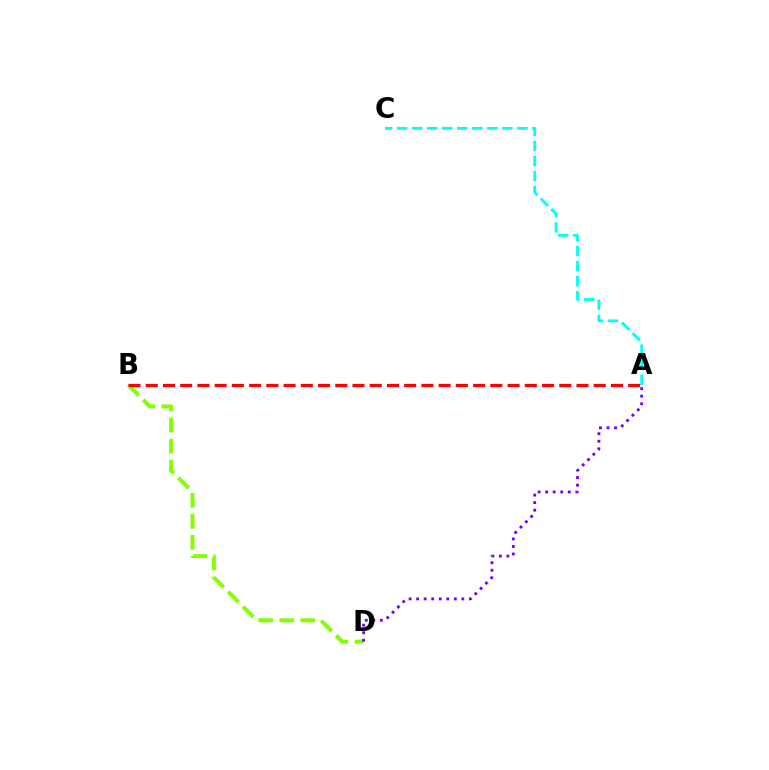{('A', 'C'): [{'color': '#00fff6', 'line_style': 'dashed', 'thickness': 2.04}], ('B', 'D'): [{'color': '#84ff00', 'line_style': 'dashed', 'thickness': 2.85}], ('A', 'B'): [{'color': '#ff0000', 'line_style': 'dashed', 'thickness': 2.34}], ('A', 'D'): [{'color': '#7200ff', 'line_style': 'dotted', 'thickness': 2.05}]}